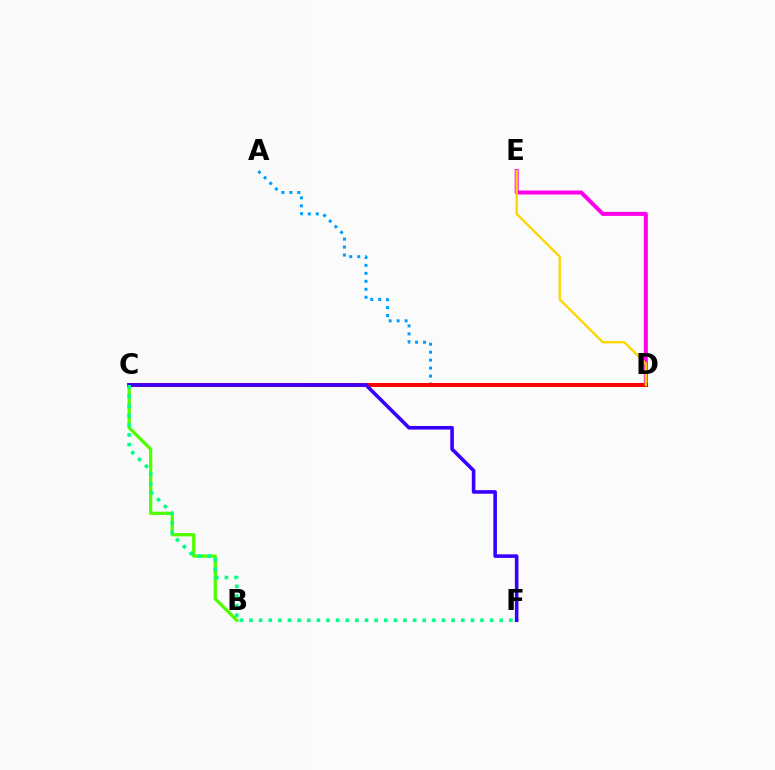{('B', 'C'): [{'color': '#4fff00', 'line_style': 'solid', 'thickness': 2.35}], ('A', 'D'): [{'color': '#009eff', 'line_style': 'dotted', 'thickness': 2.16}], ('D', 'E'): [{'color': '#ff00ed', 'line_style': 'solid', 'thickness': 2.88}, {'color': '#ffd500', 'line_style': 'solid', 'thickness': 1.68}], ('C', 'D'): [{'color': '#ff0000', 'line_style': 'solid', 'thickness': 2.86}], ('C', 'F'): [{'color': '#3700ff', 'line_style': 'solid', 'thickness': 2.58}, {'color': '#00ff86', 'line_style': 'dotted', 'thickness': 2.61}]}